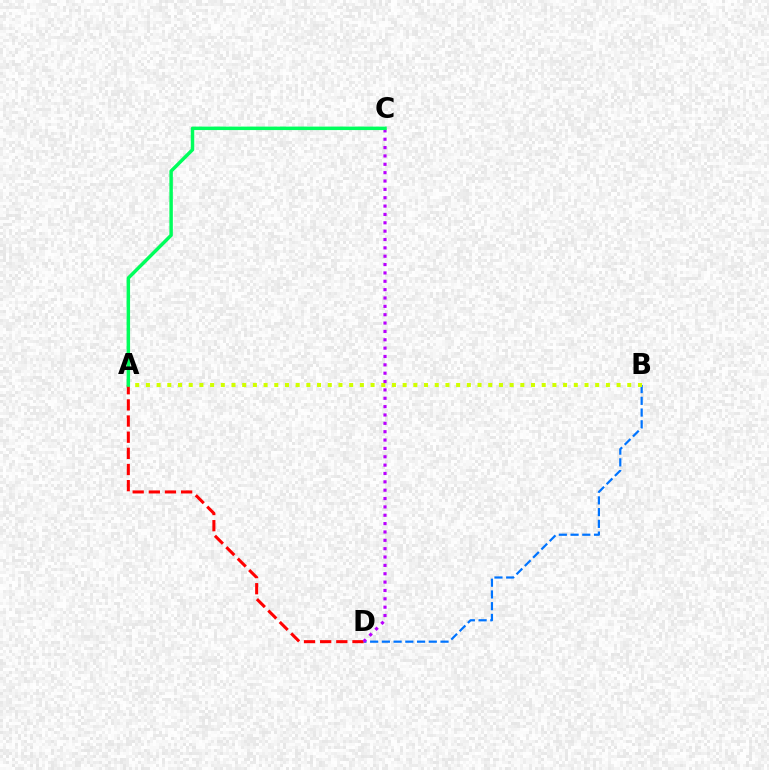{('B', 'D'): [{'color': '#0074ff', 'line_style': 'dashed', 'thickness': 1.59}], ('A', 'D'): [{'color': '#ff0000', 'line_style': 'dashed', 'thickness': 2.19}], ('A', 'B'): [{'color': '#d1ff00', 'line_style': 'dotted', 'thickness': 2.91}], ('C', 'D'): [{'color': '#b900ff', 'line_style': 'dotted', 'thickness': 2.27}], ('A', 'C'): [{'color': '#00ff5c', 'line_style': 'solid', 'thickness': 2.5}]}